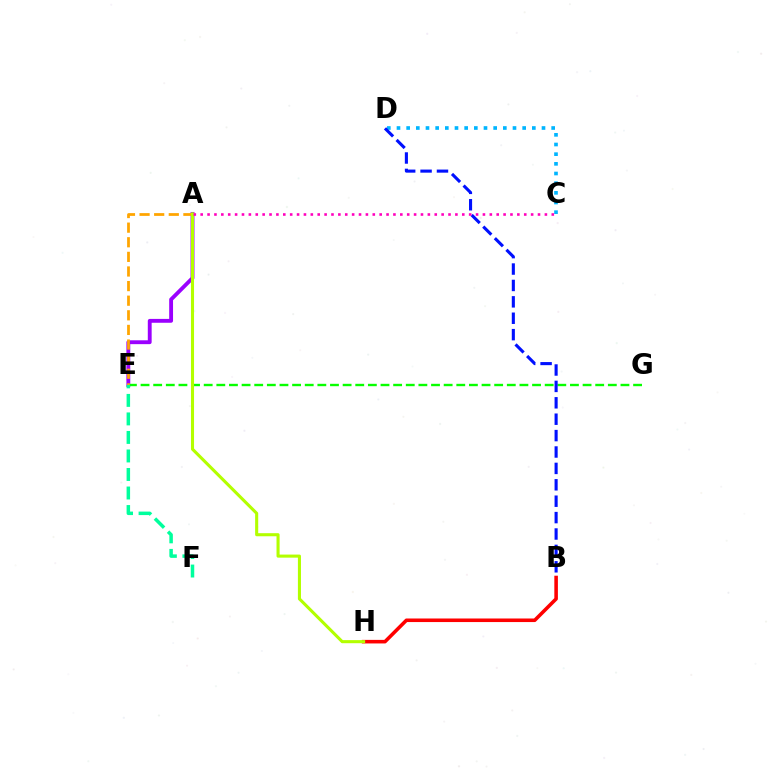{('B', 'H'): [{'color': '#ff0000', 'line_style': 'solid', 'thickness': 2.57}], ('A', 'E'): [{'color': '#9b00ff', 'line_style': 'solid', 'thickness': 2.78}, {'color': '#ffa500', 'line_style': 'dashed', 'thickness': 1.98}], ('C', 'D'): [{'color': '#00b5ff', 'line_style': 'dotted', 'thickness': 2.63}], ('E', 'G'): [{'color': '#08ff00', 'line_style': 'dashed', 'thickness': 1.72}], ('A', 'H'): [{'color': '#b3ff00', 'line_style': 'solid', 'thickness': 2.22}], ('E', 'F'): [{'color': '#00ff9d', 'line_style': 'dashed', 'thickness': 2.52}], ('B', 'D'): [{'color': '#0010ff', 'line_style': 'dashed', 'thickness': 2.23}], ('A', 'C'): [{'color': '#ff00bd', 'line_style': 'dotted', 'thickness': 1.87}]}